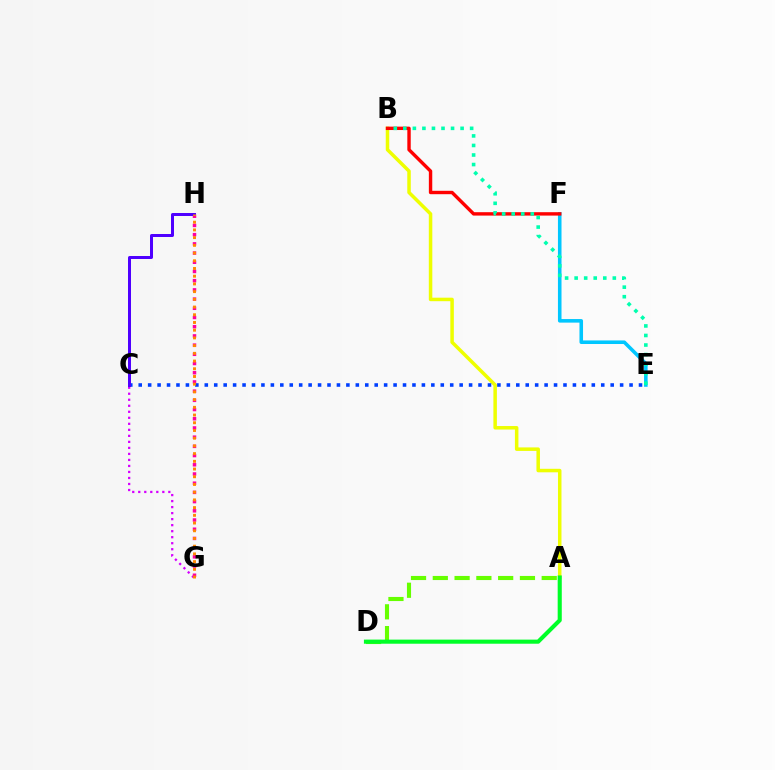{('E', 'F'): [{'color': '#00c7ff', 'line_style': 'solid', 'thickness': 2.57}], ('C', 'G'): [{'color': '#d600ff', 'line_style': 'dotted', 'thickness': 1.63}], ('A', 'D'): [{'color': '#66ff00', 'line_style': 'dashed', 'thickness': 2.96}, {'color': '#00ff27', 'line_style': 'solid', 'thickness': 2.95}], ('A', 'B'): [{'color': '#eeff00', 'line_style': 'solid', 'thickness': 2.52}], ('B', 'F'): [{'color': '#ff0000', 'line_style': 'solid', 'thickness': 2.45}], ('G', 'H'): [{'color': '#ff00a0', 'line_style': 'dotted', 'thickness': 2.5}, {'color': '#ff8800', 'line_style': 'dotted', 'thickness': 2.1}], ('B', 'E'): [{'color': '#00ffaf', 'line_style': 'dotted', 'thickness': 2.59}], ('C', 'E'): [{'color': '#003fff', 'line_style': 'dotted', 'thickness': 2.56}], ('C', 'H'): [{'color': '#4f00ff', 'line_style': 'solid', 'thickness': 2.15}]}